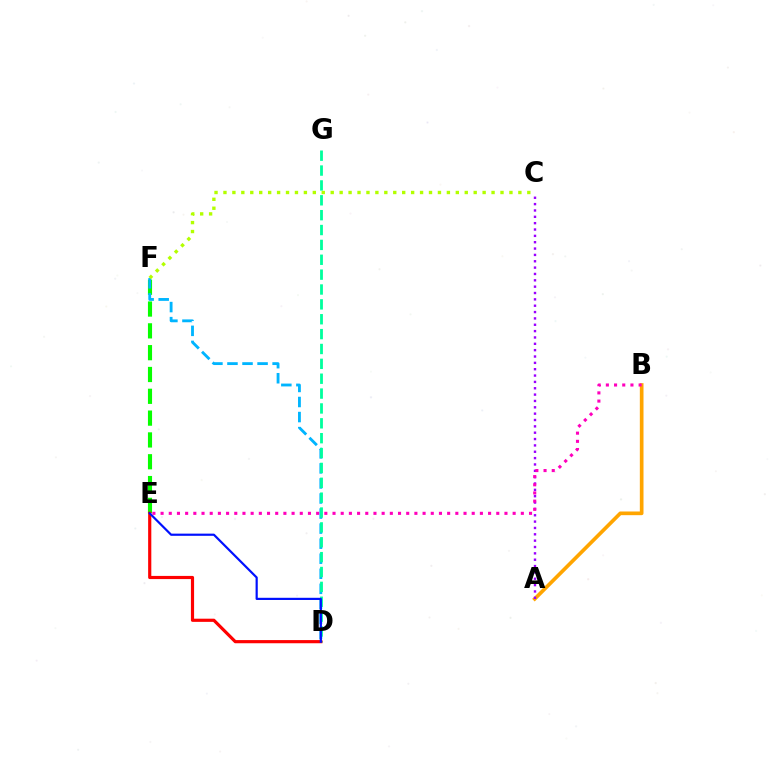{('E', 'F'): [{'color': '#08ff00', 'line_style': 'dashed', 'thickness': 2.96}], ('D', 'F'): [{'color': '#00b5ff', 'line_style': 'dashed', 'thickness': 2.04}], ('D', 'G'): [{'color': '#00ff9d', 'line_style': 'dashed', 'thickness': 2.02}], ('A', 'B'): [{'color': '#ffa500', 'line_style': 'solid', 'thickness': 2.64}], ('C', 'F'): [{'color': '#b3ff00', 'line_style': 'dotted', 'thickness': 2.43}], ('D', 'E'): [{'color': '#ff0000', 'line_style': 'solid', 'thickness': 2.28}, {'color': '#0010ff', 'line_style': 'solid', 'thickness': 1.58}], ('A', 'C'): [{'color': '#9b00ff', 'line_style': 'dotted', 'thickness': 1.73}], ('B', 'E'): [{'color': '#ff00bd', 'line_style': 'dotted', 'thickness': 2.22}]}